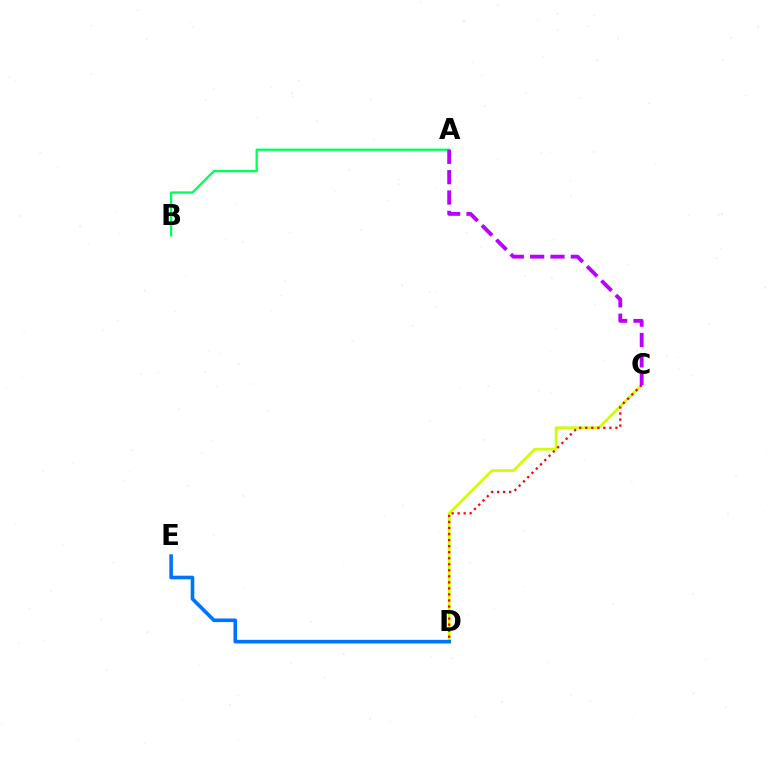{('C', 'D'): [{'color': '#d1ff00', 'line_style': 'solid', 'thickness': 1.97}, {'color': '#ff0000', 'line_style': 'dotted', 'thickness': 1.64}], ('D', 'E'): [{'color': '#0074ff', 'line_style': 'solid', 'thickness': 2.6}], ('A', 'B'): [{'color': '#00ff5c', 'line_style': 'solid', 'thickness': 1.66}], ('A', 'C'): [{'color': '#b900ff', 'line_style': 'dashed', 'thickness': 2.76}]}